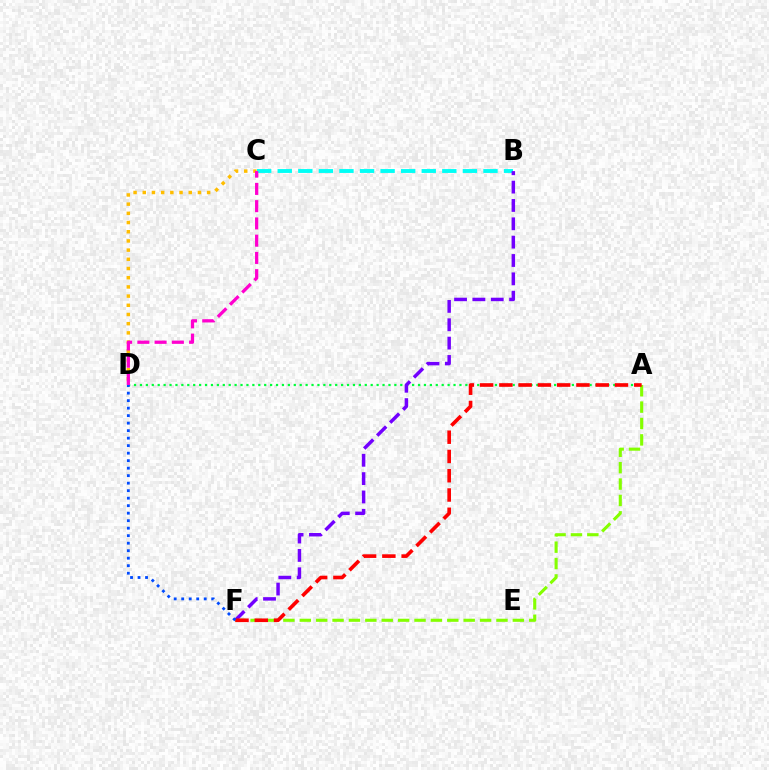{('C', 'D'): [{'color': '#ffbd00', 'line_style': 'dotted', 'thickness': 2.5}, {'color': '#ff00cf', 'line_style': 'dashed', 'thickness': 2.34}], ('A', 'D'): [{'color': '#00ff39', 'line_style': 'dotted', 'thickness': 1.61}], ('B', 'C'): [{'color': '#00fff6', 'line_style': 'dashed', 'thickness': 2.79}], ('A', 'F'): [{'color': '#84ff00', 'line_style': 'dashed', 'thickness': 2.23}, {'color': '#ff0000', 'line_style': 'dashed', 'thickness': 2.62}], ('B', 'F'): [{'color': '#7200ff', 'line_style': 'dashed', 'thickness': 2.49}], ('D', 'F'): [{'color': '#004bff', 'line_style': 'dotted', 'thickness': 2.04}]}